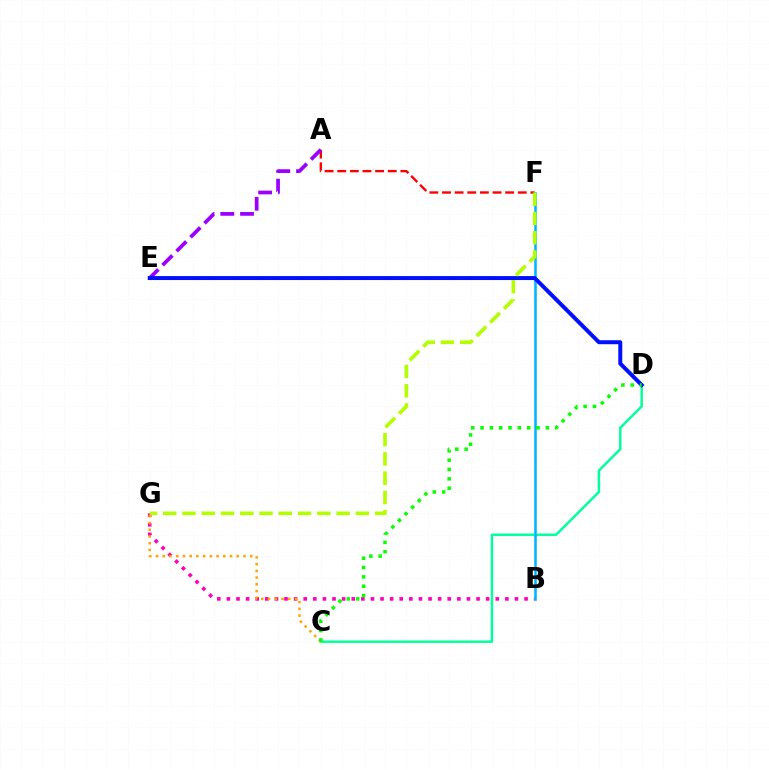{('A', 'F'): [{'color': '#ff0000', 'line_style': 'dashed', 'thickness': 1.72}], ('B', 'G'): [{'color': '#ff00bd', 'line_style': 'dotted', 'thickness': 2.61}], ('C', 'D'): [{'color': '#00ff9d', 'line_style': 'solid', 'thickness': 1.77}, {'color': '#08ff00', 'line_style': 'dotted', 'thickness': 2.53}], ('C', 'G'): [{'color': '#ffa500', 'line_style': 'dotted', 'thickness': 1.83}], ('A', 'E'): [{'color': '#9b00ff', 'line_style': 'dashed', 'thickness': 2.68}], ('B', 'F'): [{'color': '#00b5ff', 'line_style': 'solid', 'thickness': 1.84}], ('D', 'E'): [{'color': '#0010ff', 'line_style': 'solid', 'thickness': 2.86}], ('F', 'G'): [{'color': '#b3ff00', 'line_style': 'dashed', 'thickness': 2.62}]}